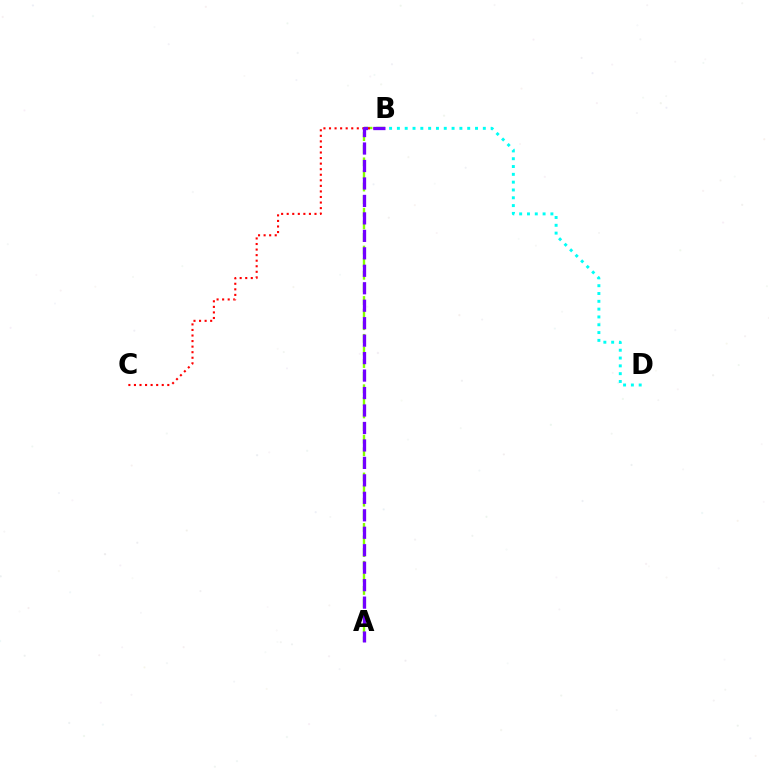{('B', 'D'): [{'color': '#00fff6', 'line_style': 'dotted', 'thickness': 2.12}], ('A', 'B'): [{'color': '#84ff00', 'line_style': 'dashed', 'thickness': 1.71}, {'color': '#7200ff', 'line_style': 'dashed', 'thickness': 2.37}], ('B', 'C'): [{'color': '#ff0000', 'line_style': 'dotted', 'thickness': 1.51}]}